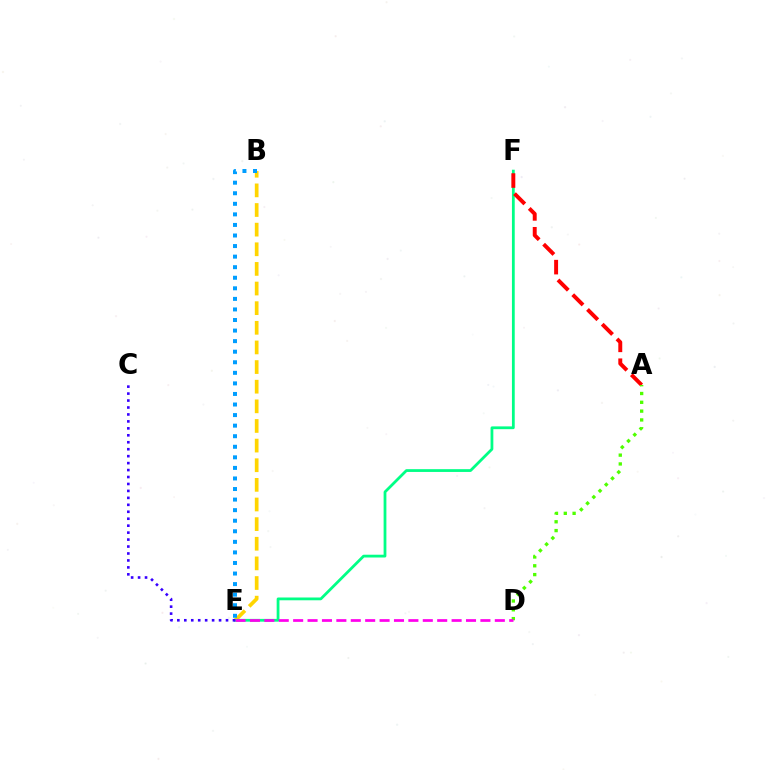{('B', 'E'): [{'color': '#ffd500', 'line_style': 'dashed', 'thickness': 2.67}, {'color': '#009eff', 'line_style': 'dotted', 'thickness': 2.87}], ('E', 'F'): [{'color': '#00ff86', 'line_style': 'solid', 'thickness': 2.0}], ('A', 'F'): [{'color': '#ff0000', 'line_style': 'dashed', 'thickness': 2.83}], ('A', 'D'): [{'color': '#4fff00', 'line_style': 'dotted', 'thickness': 2.39}], ('D', 'E'): [{'color': '#ff00ed', 'line_style': 'dashed', 'thickness': 1.96}], ('C', 'E'): [{'color': '#3700ff', 'line_style': 'dotted', 'thickness': 1.89}]}